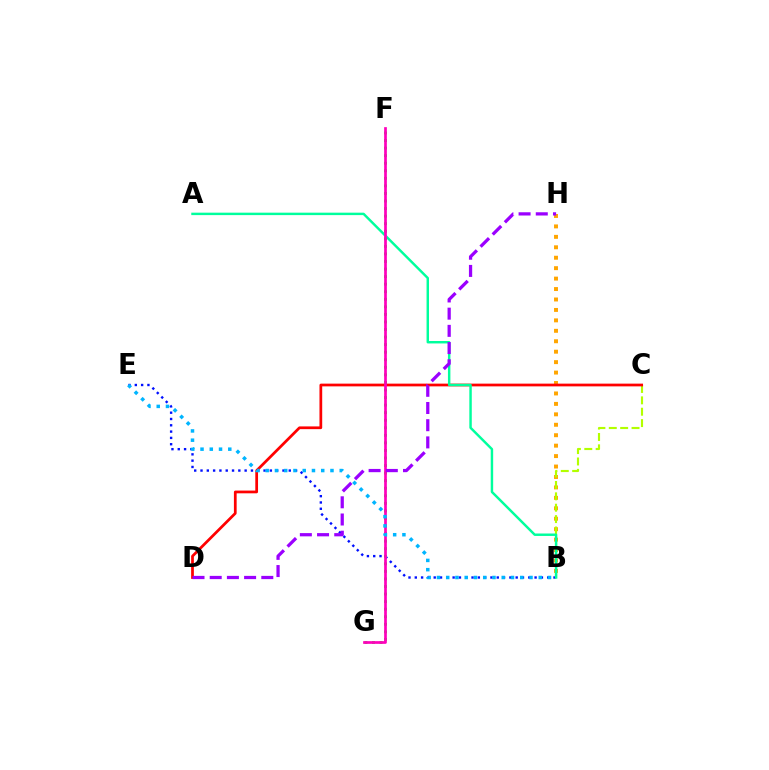{('B', 'H'): [{'color': '#ffa500', 'line_style': 'dotted', 'thickness': 2.84}], ('B', 'C'): [{'color': '#b3ff00', 'line_style': 'dashed', 'thickness': 1.55}], ('B', 'E'): [{'color': '#0010ff', 'line_style': 'dotted', 'thickness': 1.71}, {'color': '#00b5ff', 'line_style': 'dotted', 'thickness': 2.51}], ('C', 'D'): [{'color': '#ff0000', 'line_style': 'solid', 'thickness': 1.97}], ('A', 'B'): [{'color': '#00ff9d', 'line_style': 'solid', 'thickness': 1.76}], ('F', 'G'): [{'color': '#08ff00', 'line_style': 'dotted', 'thickness': 2.05}, {'color': '#ff00bd', 'line_style': 'solid', 'thickness': 1.95}], ('D', 'H'): [{'color': '#9b00ff', 'line_style': 'dashed', 'thickness': 2.34}]}